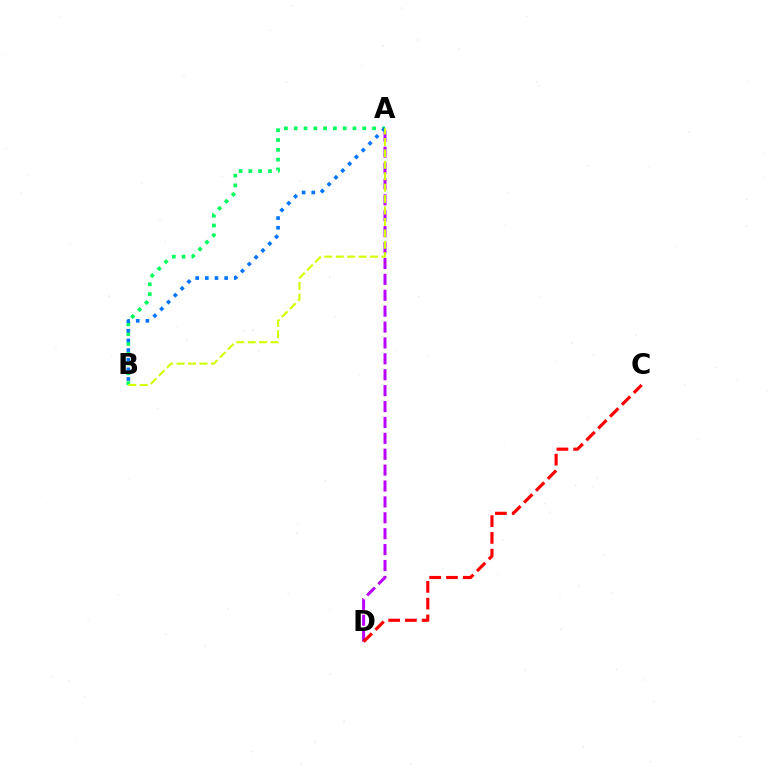{('A', 'D'): [{'color': '#b900ff', 'line_style': 'dashed', 'thickness': 2.16}], ('A', 'B'): [{'color': '#00ff5c', 'line_style': 'dotted', 'thickness': 2.66}, {'color': '#0074ff', 'line_style': 'dotted', 'thickness': 2.62}, {'color': '#d1ff00', 'line_style': 'dashed', 'thickness': 1.55}], ('C', 'D'): [{'color': '#ff0000', 'line_style': 'dashed', 'thickness': 2.28}]}